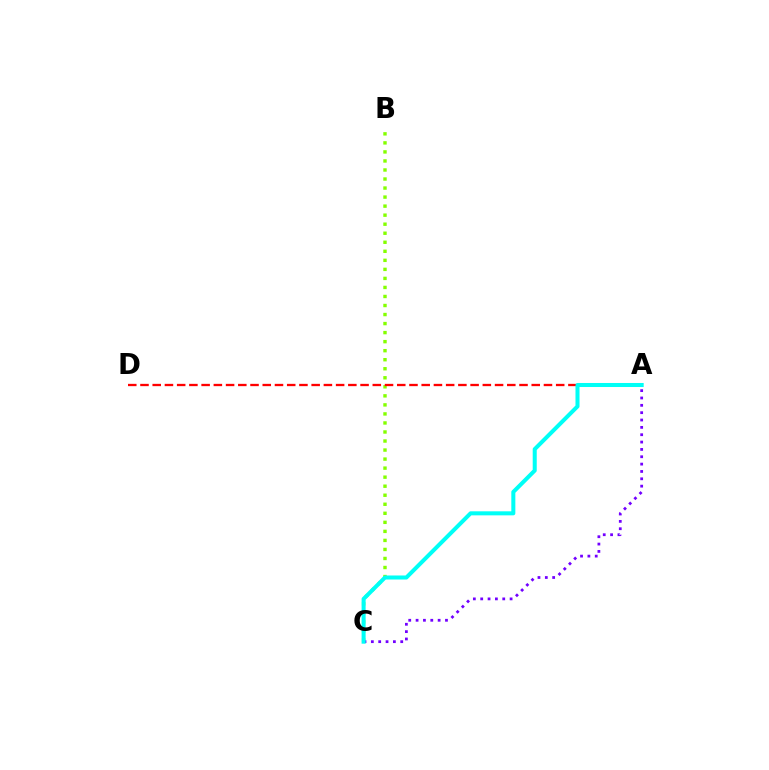{('B', 'C'): [{'color': '#84ff00', 'line_style': 'dotted', 'thickness': 2.45}], ('A', 'D'): [{'color': '#ff0000', 'line_style': 'dashed', 'thickness': 1.66}], ('A', 'C'): [{'color': '#7200ff', 'line_style': 'dotted', 'thickness': 2.0}, {'color': '#00fff6', 'line_style': 'solid', 'thickness': 2.9}]}